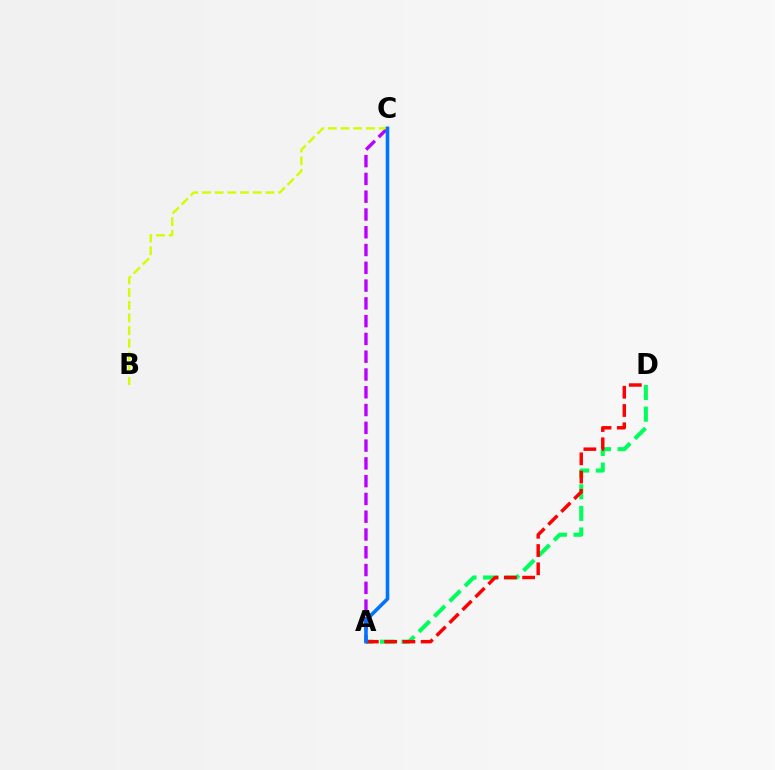{('A', 'D'): [{'color': '#00ff5c', 'line_style': 'dashed', 'thickness': 2.94}, {'color': '#ff0000', 'line_style': 'dashed', 'thickness': 2.48}], ('A', 'C'): [{'color': '#b900ff', 'line_style': 'dashed', 'thickness': 2.42}, {'color': '#0074ff', 'line_style': 'solid', 'thickness': 2.57}], ('B', 'C'): [{'color': '#d1ff00', 'line_style': 'dashed', 'thickness': 1.72}]}